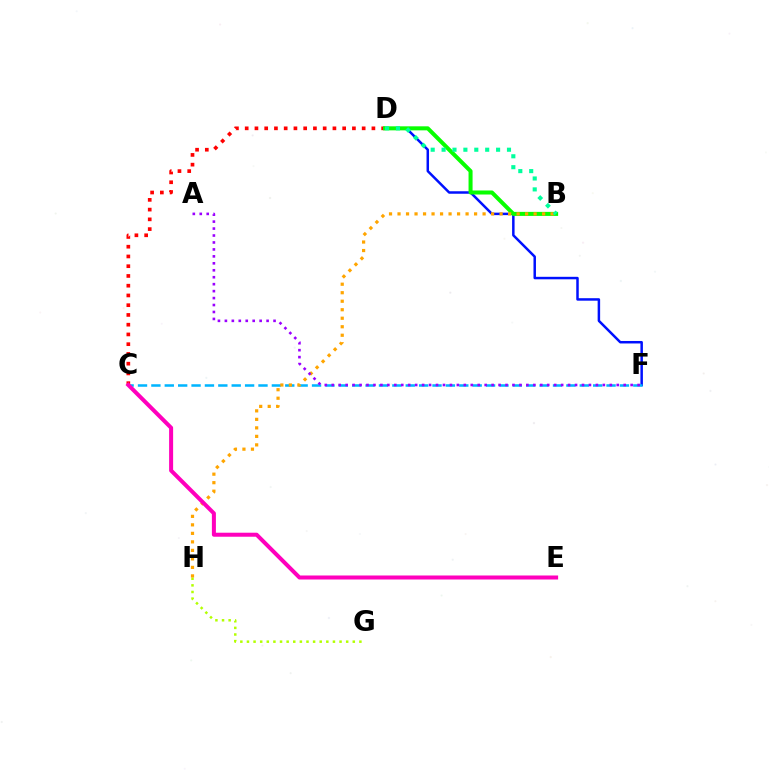{('C', 'D'): [{'color': '#ff0000', 'line_style': 'dotted', 'thickness': 2.65}], ('D', 'F'): [{'color': '#0010ff', 'line_style': 'solid', 'thickness': 1.79}], ('C', 'F'): [{'color': '#00b5ff', 'line_style': 'dashed', 'thickness': 1.82}], ('G', 'H'): [{'color': '#b3ff00', 'line_style': 'dotted', 'thickness': 1.8}], ('B', 'D'): [{'color': '#08ff00', 'line_style': 'solid', 'thickness': 2.9}, {'color': '#00ff9d', 'line_style': 'dotted', 'thickness': 2.96}], ('B', 'H'): [{'color': '#ffa500', 'line_style': 'dotted', 'thickness': 2.31}], ('C', 'E'): [{'color': '#ff00bd', 'line_style': 'solid', 'thickness': 2.89}], ('A', 'F'): [{'color': '#9b00ff', 'line_style': 'dotted', 'thickness': 1.89}]}